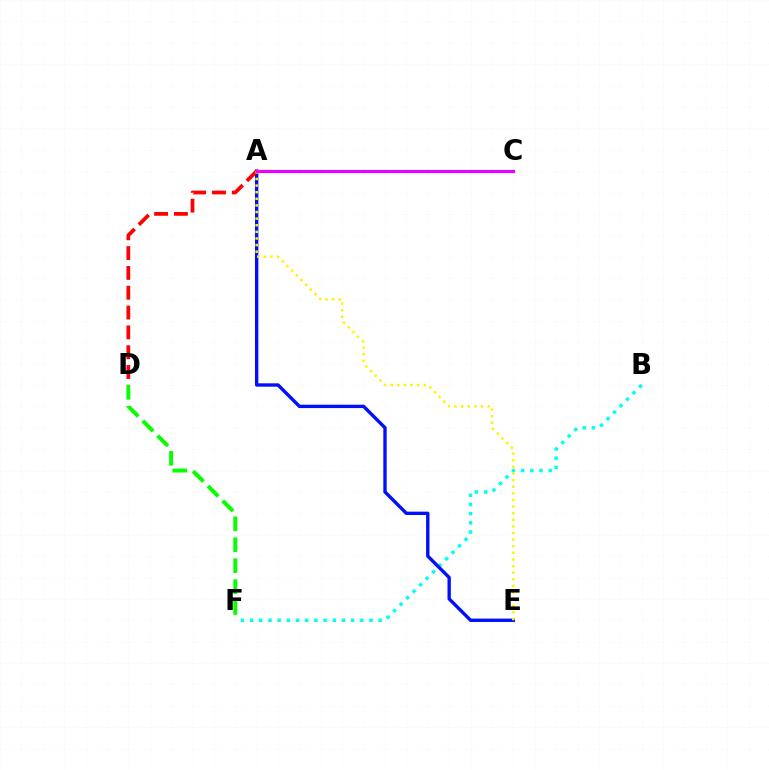{('B', 'F'): [{'color': '#00fff6', 'line_style': 'dotted', 'thickness': 2.49}], ('A', 'E'): [{'color': '#0010ff', 'line_style': 'solid', 'thickness': 2.43}, {'color': '#fcf500', 'line_style': 'dotted', 'thickness': 1.8}], ('A', 'D'): [{'color': '#ff0000', 'line_style': 'dashed', 'thickness': 2.69}], ('D', 'F'): [{'color': '#08ff00', 'line_style': 'dashed', 'thickness': 2.84}], ('A', 'C'): [{'color': '#ee00ff', 'line_style': 'solid', 'thickness': 2.25}]}